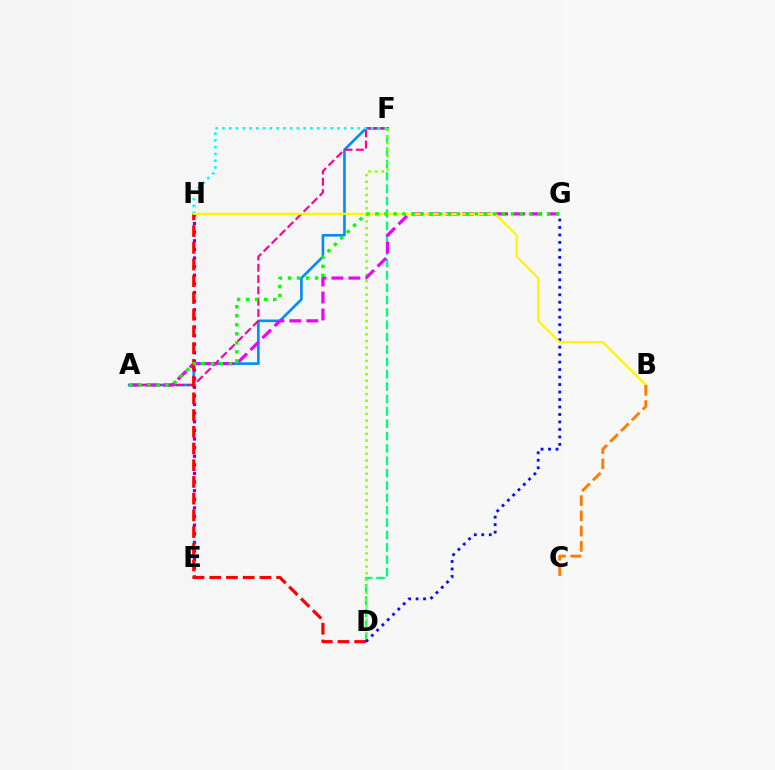{('A', 'F'): [{'color': '#008cff', 'line_style': 'solid', 'thickness': 1.89}, {'color': '#ff0094', 'line_style': 'dashed', 'thickness': 1.53}], ('E', 'H'): [{'color': '#7200ff', 'line_style': 'dotted', 'thickness': 2.34}], ('F', 'H'): [{'color': '#00fff6', 'line_style': 'dotted', 'thickness': 1.84}], ('D', 'F'): [{'color': '#00ff74', 'line_style': 'dashed', 'thickness': 1.68}, {'color': '#84ff00', 'line_style': 'dotted', 'thickness': 1.8}], ('A', 'G'): [{'color': '#ee00ff', 'line_style': 'dashed', 'thickness': 2.31}, {'color': '#08ff00', 'line_style': 'dotted', 'thickness': 2.45}], ('D', 'H'): [{'color': '#ff0000', 'line_style': 'dashed', 'thickness': 2.27}], ('D', 'G'): [{'color': '#0010ff', 'line_style': 'dotted', 'thickness': 2.03}], ('B', 'H'): [{'color': '#fcf500', 'line_style': 'solid', 'thickness': 1.56}], ('B', 'C'): [{'color': '#ff7c00', 'line_style': 'dashed', 'thickness': 2.07}]}